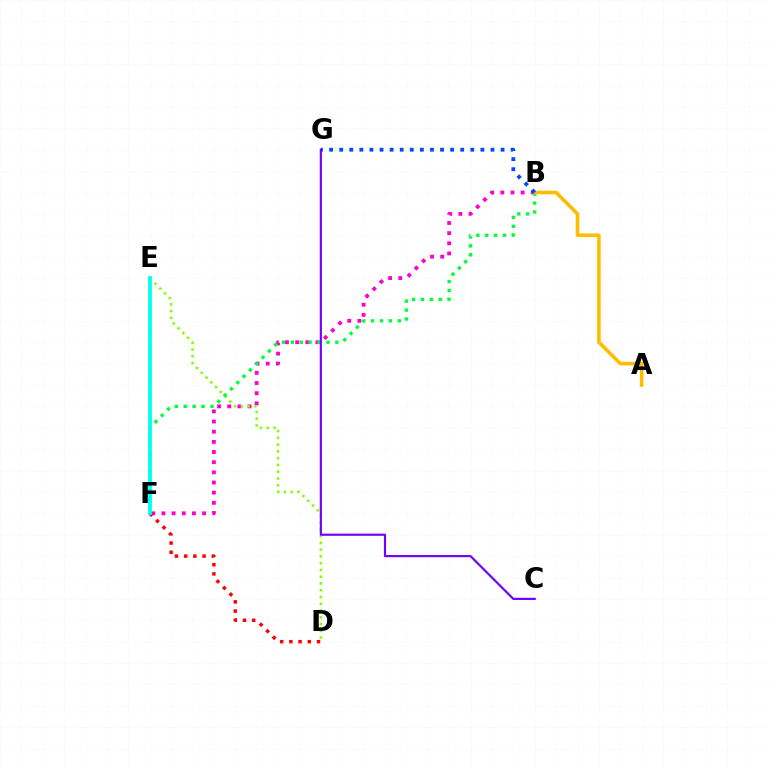{('B', 'F'): [{'color': '#ff00cf', 'line_style': 'dotted', 'thickness': 2.76}, {'color': '#00ff39', 'line_style': 'dotted', 'thickness': 2.42}], ('D', 'E'): [{'color': '#84ff00', 'line_style': 'dotted', 'thickness': 1.84}], ('D', 'F'): [{'color': '#ff0000', 'line_style': 'dotted', 'thickness': 2.5}], ('E', 'F'): [{'color': '#00fff6', 'line_style': 'solid', 'thickness': 2.73}], ('A', 'B'): [{'color': '#ffbd00', 'line_style': 'solid', 'thickness': 2.6}], ('B', 'G'): [{'color': '#004bff', 'line_style': 'dotted', 'thickness': 2.74}], ('C', 'G'): [{'color': '#7200ff', 'line_style': 'solid', 'thickness': 1.56}]}